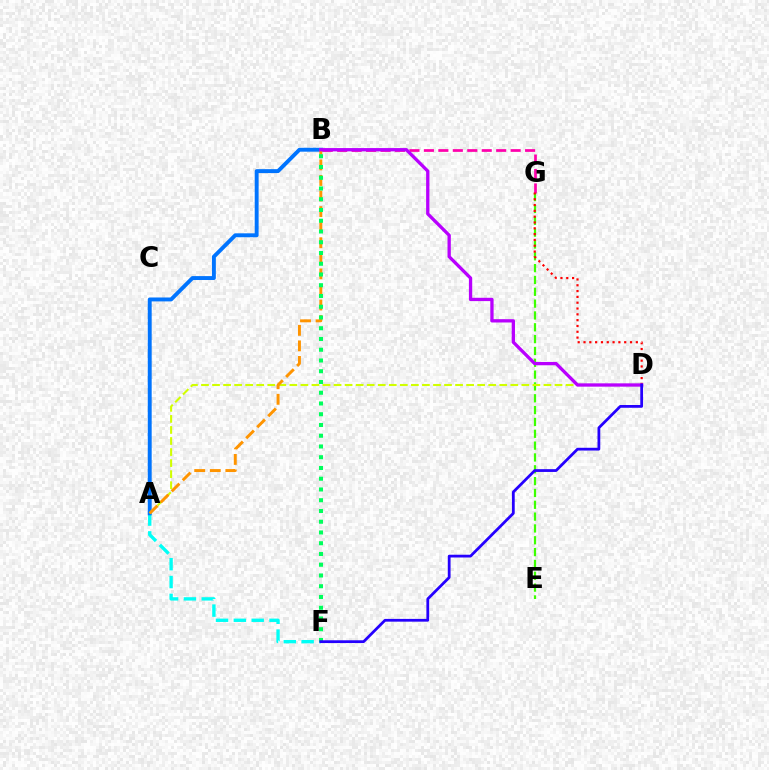{('B', 'G'): [{'color': '#ff00ac', 'line_style': 'dashed', 'thickness': 1.96}], ('A', 'F'): [{'color': '#00fff6', 'line_style': 'dashed', 'thickness': 2.42}], ('A', 'B'): [{'color': '#0074ff', 'line_style': 'solid', 'thickness': 2.82}, {'color': '#ff9400', 'line_style': 'dashed', 'thickness': 2.11}], ('E', 'G'): [{'color': '#3dff00', 'line_style': 'dashed', 'thickness': 1.61}], ('A', 'D'): [{'color': '#d1ff00', 'line_style': 'dashed', 'thickness': 1.5}], ('D', 'G'): [{'color': '#ff0000', 'line_style': 'dotted', 'thickness': 1.58}], ('B', 'D'): [{'color': '#b900ff', 'line_style': 'solid', 'thickness': 2.38}], ('B', 'F'): [{'color': '#00ff5c', 'line_style': 'dotted', 'thickness': 2.92}], ('D', 'F'): [{'color': '#2500ff', 'line_style': 'solid', 'thickness': 1.99}]}